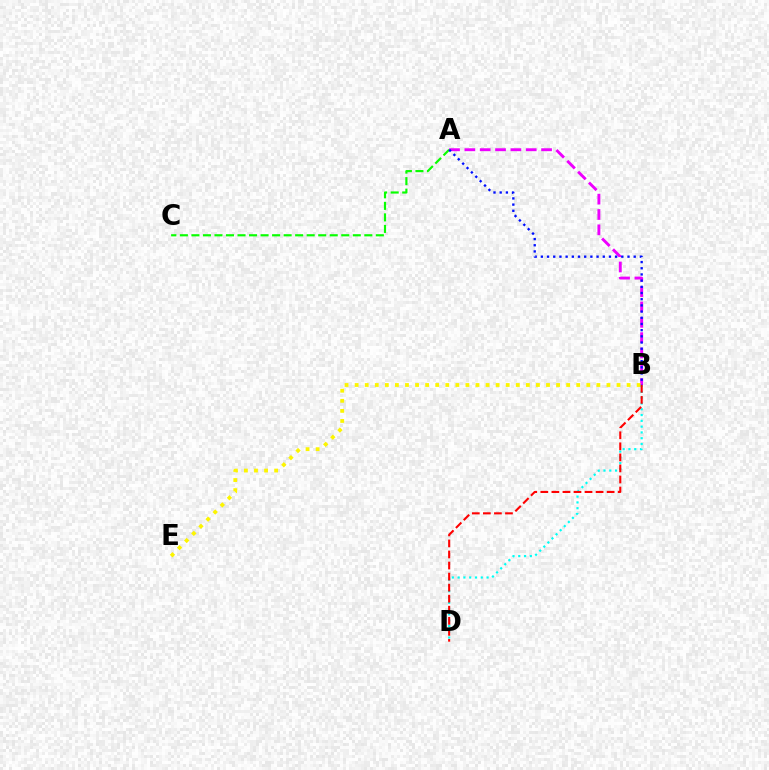{('A', 'B'): [{'color': '#ee00ff', 'line_style': 'dashed', 'thickness': 2.08}, {'color': '#0010ff', 'line_style': 'dotted', 'thickness': 1.68}], ('A', 'C'): [{'color': '#08ff00', 'line_style': 'dashed', 'thickness': 1.57}], ('B', 'E'): [{'color': '#fcf500', 'line_style': 'dotted', 'thickness': 2.74}], ('B', 'D'): [{'color': '#00fff6', 'line_style': 'dotted', 'thickness': 1.57}, {'color': '#ff0000', 'line_style': 'dashed', 'thickness': 1.5}]}